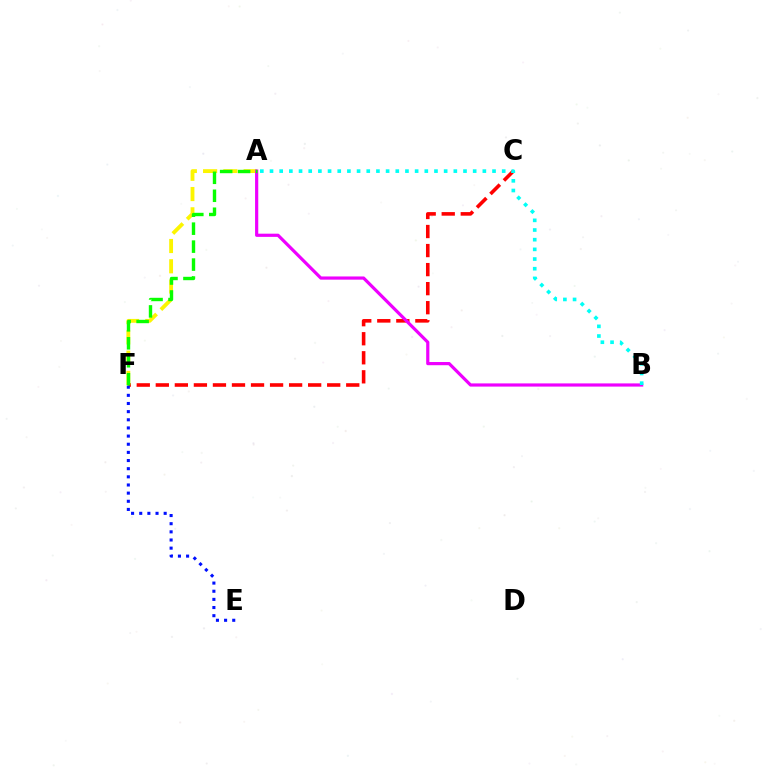{('C', 'F'): [{'color': '#ff0000', 'line_style': 'dashed', 'thickness': 2.59}], ('A', 'F'): [{'color': '#fcf500', 'line_style': 'dashed', 'thickness': 2.75}, {'color': '#08ff00', 'line_style': 'dashed', 'thickness': 2.44}], ('E', 'F'): [{'color': '#0010ff', 'line_style': 'dotted', 'thickness': 2.21}], ('A', 'B'): [{'color': '#ee00ff', 'line_style': 'solid', 'thickness': 2.3}, {'color': '#00fff6', 'line_style': 'dotted', 'thickness': 2.63}]}